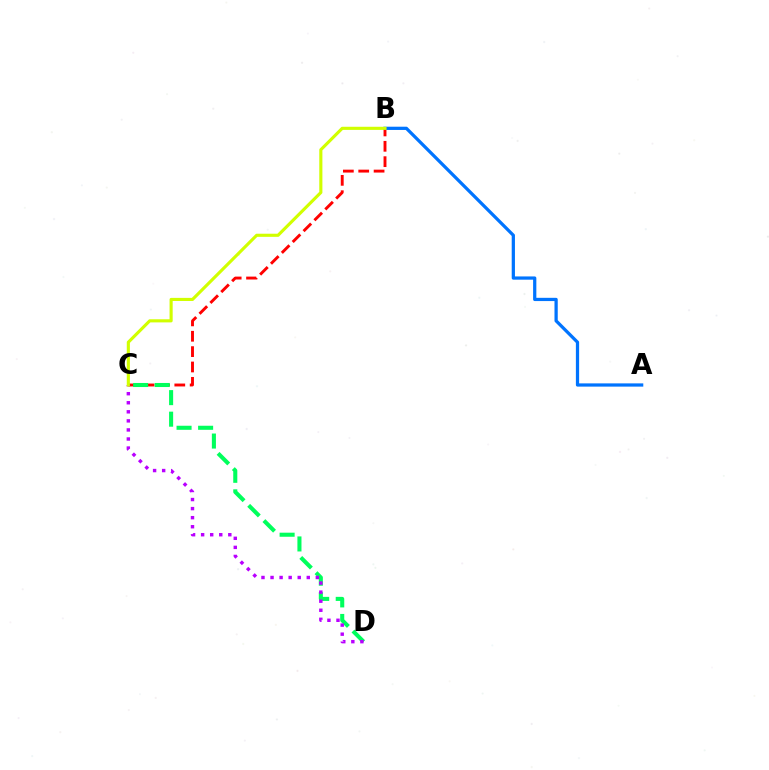{('B', 'C'): [{'color': '#ff0000', 'line_style': 'dashed', 'thickness': 2.09}, {'color': '#d1ff00', 'line_style': 'solid', 'thickness': 2.25}], ('C', 'D'): [{'color': '#00ff5c', 'line_style': 'dashed', 'thickness': 2.93}, {'color': '#b900ff', 'line_style': 'dotted', 'thickness': 2.46}], ('A', 'B'): [{'color': '#0074ff', 'line_style': 'solid', 'thickness': 2.34}]}